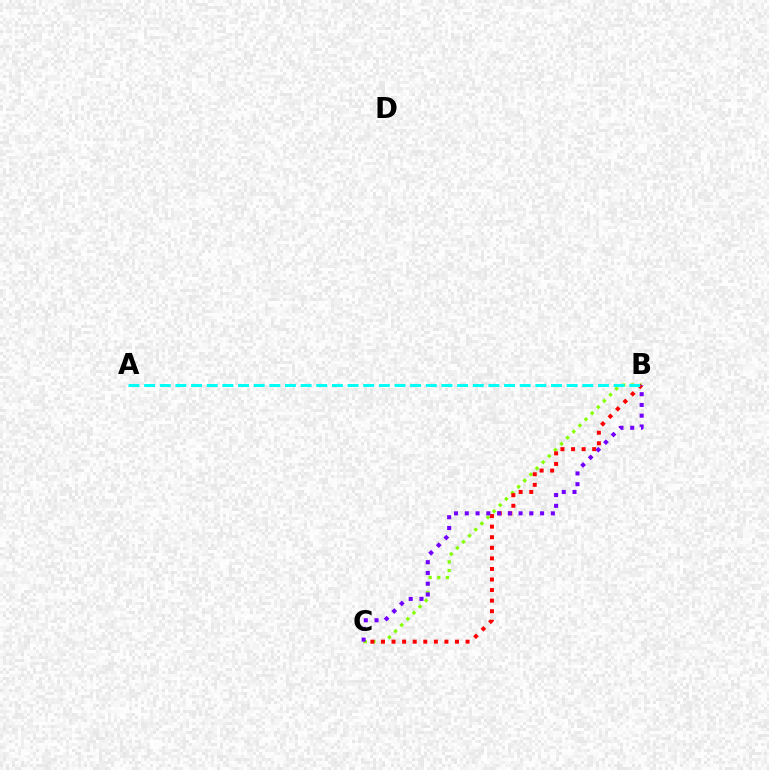{('B', 'C'): [{'color': '#84ff00', 'line_style': 'dotted', 'thickness': 2.35}, {'color': '#ff0000', 'line_style': 'dotted', 'thickness': 2.87}, {'color': '#7200ff', 'line_style': 'dotted', 'thickness': 2.92}], ('A', 'B'): [{'color': '#00fff6', 'line_style': 'dashed', 'thickness': 2.13}]}